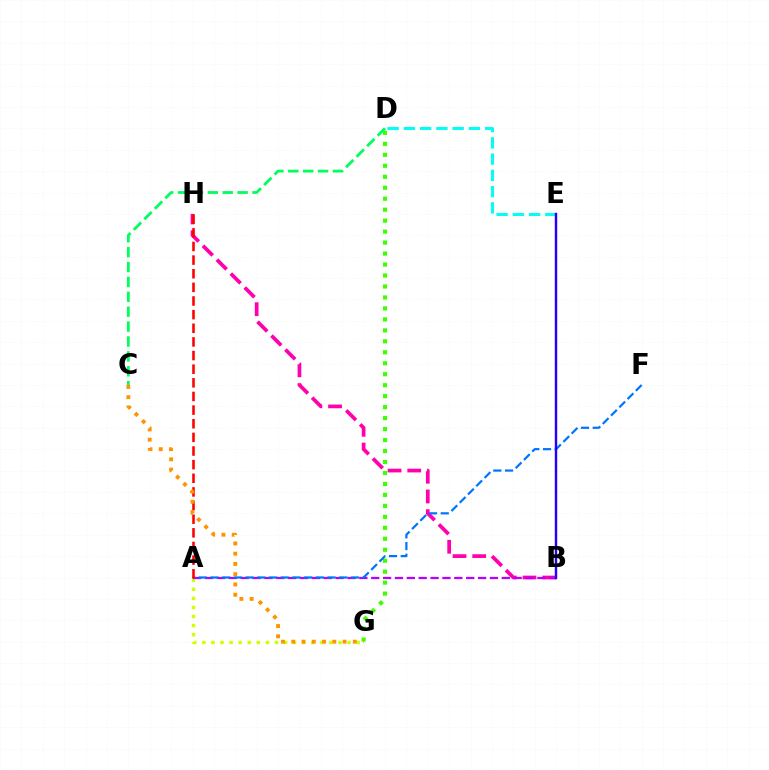{('B', 'H'): [{'color': '#ff00ac', 'line_style': 'dashed', 'thickness': 2.68}], ('A', 'G'): [{'color': '#d1ff00', 'line_style': 'dotted', 'thickness': 2.47}], ('D', 'G'): [{'color': '#3dff00', 'line_style': 'dotted', 'thickness': 2.98}], ('A', 'B'): [{'color': '#b900ff', 'line_style': 'dashed', 'thickness': 1.61}], ('D', 'E'): [{'color': '#00fff6', 'line_style': 'dashed', 'thickness': 2.21}], ('A', 'F'): [{'color': '#0074ff', 'line_style': 'dashed', 'thickness': 1.59}], ('A', 'H'): [{'color': '#ff0000', 'line_style': 'dashed', 'thickness': 1.85}], ('B', 'E'): [{'color': '#2500ff', 'line_style': 'solid', 'thickness': 1.75}], ('C', 'D'): [{'color': '#00ff5c', 'line_style': 'dashed', 'thickness': 2.02}], ('C', 'G'): [{'color': '#ff9400', 'line_style': 'dotted', 'thickness': 2.79}]}